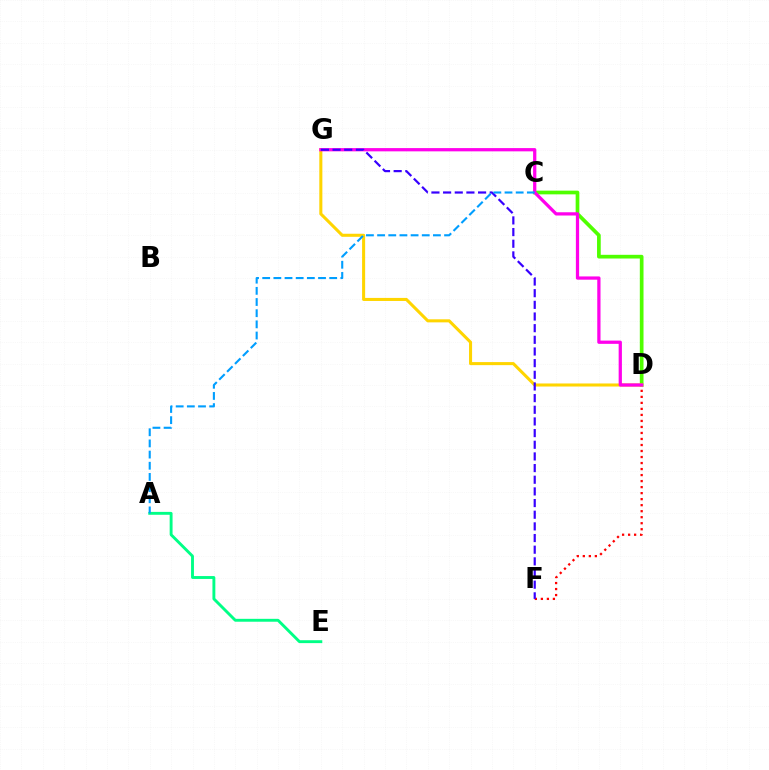{('D', 'F'): [{'color': '#ff0000', 'line_style': 'dotted', 'thickness': 1.63}], ('C', 'D'): [{'color': '#4fff00', 'line_style': 'solid', 'thickness': 2.66}], ('D', 'G'): [{'color': '#ffd500', 'line_style': 'solid', 'thickness': 2.2}, {'color': '#ff00ed', 'line_style': 'solid', 'thickness': 2.34}], ('A', 'E'): [{'color': '#00ff86', 'line_style': 'solid', 'thickness': 2.08}], ('F', 'G'): [{'color': '#3700ff', 'line_style': 'dashed', 'thickness': 1.58}], ('A', 'C'): [{'color': '#009eff', 'line_style': 'dashed', 'thickness': 1.52}]}